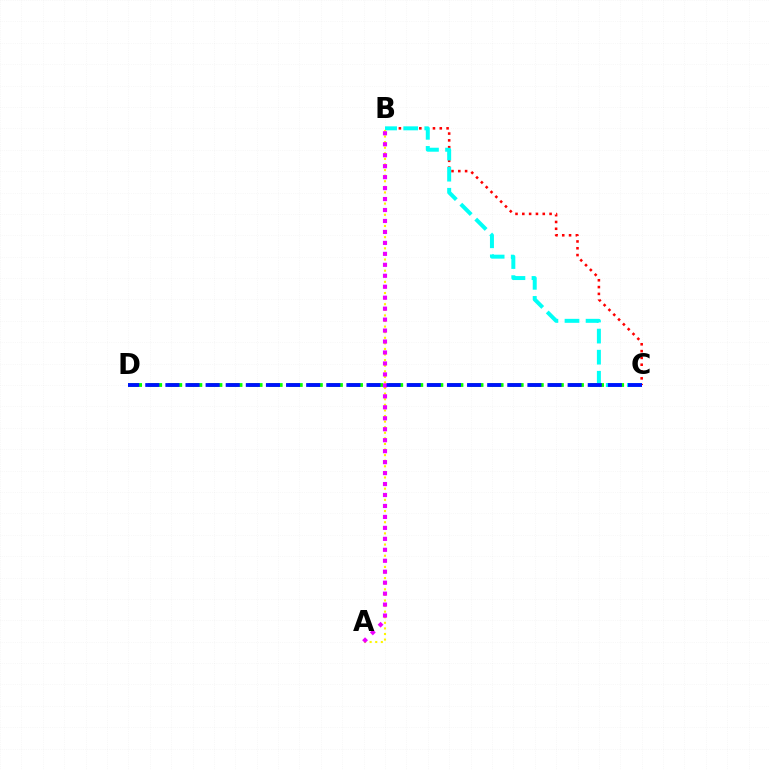{('C', 'D'): [{'color': '#08ff00', 'line_style': 'dashed', 'thickness': 2.73}, {'color': '#0010ff', 'line_style': 'dashed', 'thickness': 2.73}], ('B', 'C'): [{'color': '#ff0000', 'line_style': 'dotted', 'thickness': 1.85}, {'color': '#00fff6', 'line_style': 'dashed', 'thickness': 2.86}], ('A', 'B'): [{'color': '#fcf500', 'line_style': 'dotted', 'thickness': 1.52}, {'color': '#ee00ff', 'line_style': 'dotted', 'thickness': 2.98}]}